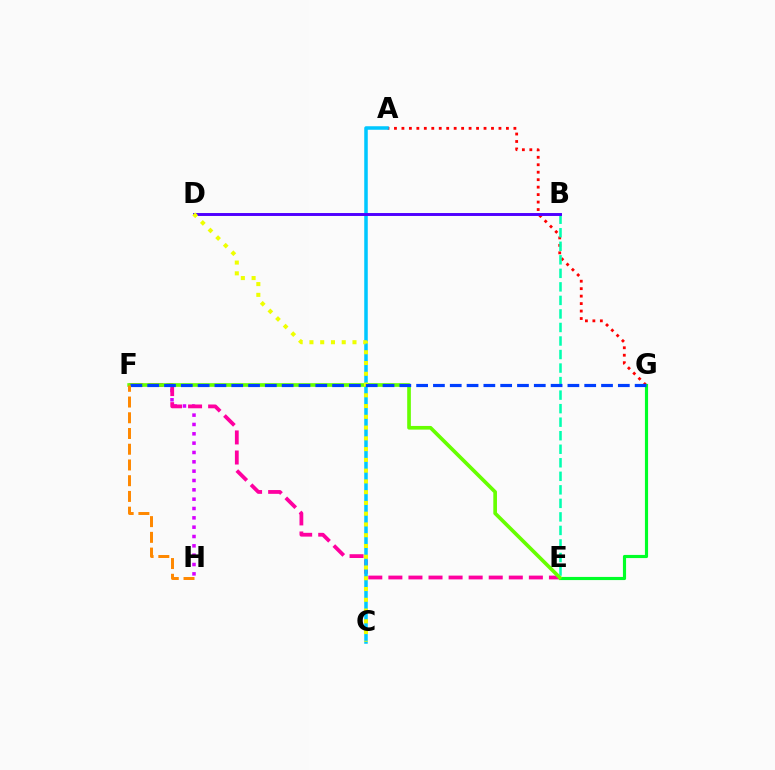{('F', 'H'): [{'color': '#d600ff', 'line_style': 'dotted', 'thickness': 2.54}, {'color': '#ff8800', 'line_style': 'dashed', 'thickness': 2.14}], ('E', 'F'): [{'color': '#ff00a0', 'line_style': 'dashed', 'thickness': 2.73}, {'color': '#66ff00', 'line_style': 'solid', 'thickness': 2.64}], ('A', 'G'): [{'color': '#ff0000', 'line_style': 'dotted', 'thickness': 2.03}], ('A', 'C'): [{'color': '#00c7ff', 'line_style': 'solid', 'thickness': 2.54}], ('B', 'E'): [{'color': '#00ffaf', 'line_style': 'dashed', 'thickness': 1.84}], ('E', 'G'): [{'color': '#00ff27', 'line_style': 'solid', 'thickness': 2.27}], ('B', 'D'): [{'color': '#4f00ff', 'line_style': 'solid', 'thickness': 2.11}], ('C', 'D'): [{'color': '#eeff00', 'line_style': 'dotted', 'thickness': 2.92}], ('F', 'G'): [{'color': '#003fff', 'line_style': 'dashed', 'thickness': 2.28}]}